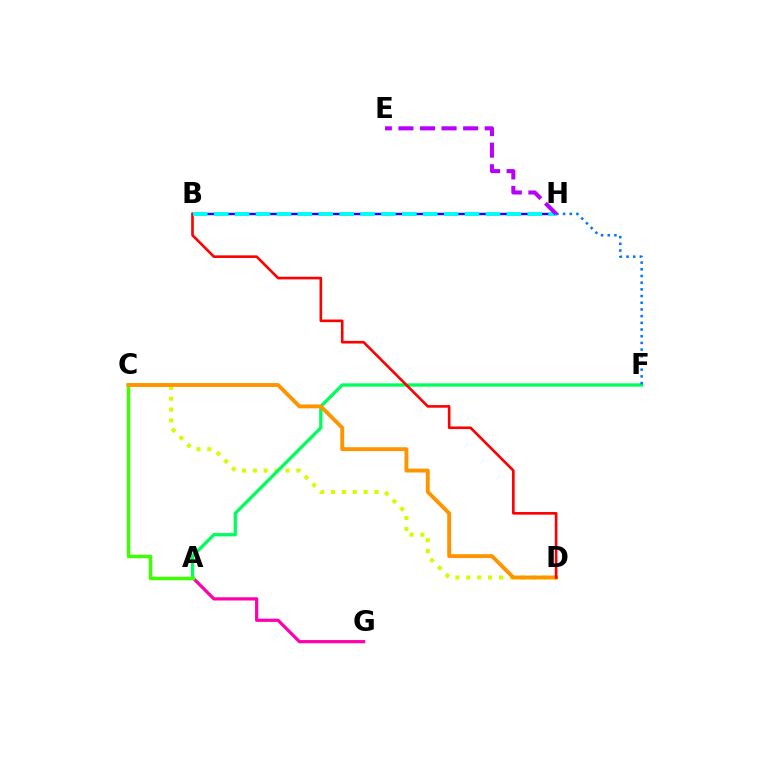{('B', 'H'): [{'color': '#2500ff', 'line_style': 'solid', 'thickness': 1.74}, {'color': '#00fff6', 'line_style': 'dashed', 'thickness': 2.84}], ('C', 'D'): [{'color': '#d1ff00', 'line_style': 'dotted', 'thickness': 2.96}, {'color': '#ff9400', 'line_style': 'solid', 'thickness': 2.8}], ('A', 'G'): [{'color': '#ff00ac', 'line_style': 'solid', 'thickness': 2.32}], ('A', 'F'): [{'color': '#00ff5c', 'line_style': 'solid', 'thickness': 2.39}], ('A', 'C'): [{'color': '#3dff00', 'line_style': 'solid', 'thickness': 2.49}], ('B', 'D'): [{'color': '#ff0000', 'line_style': 'solid', 'thickness': 1.89}], ('F', 'H'): [{'color': '#0074ff', 'line_style': 'dotted', 'thickness': 1.82}], ('E', 'H'): [{'color': '#b900ff', 'line_style': 'dashed', 'thickness': 2.93}]}